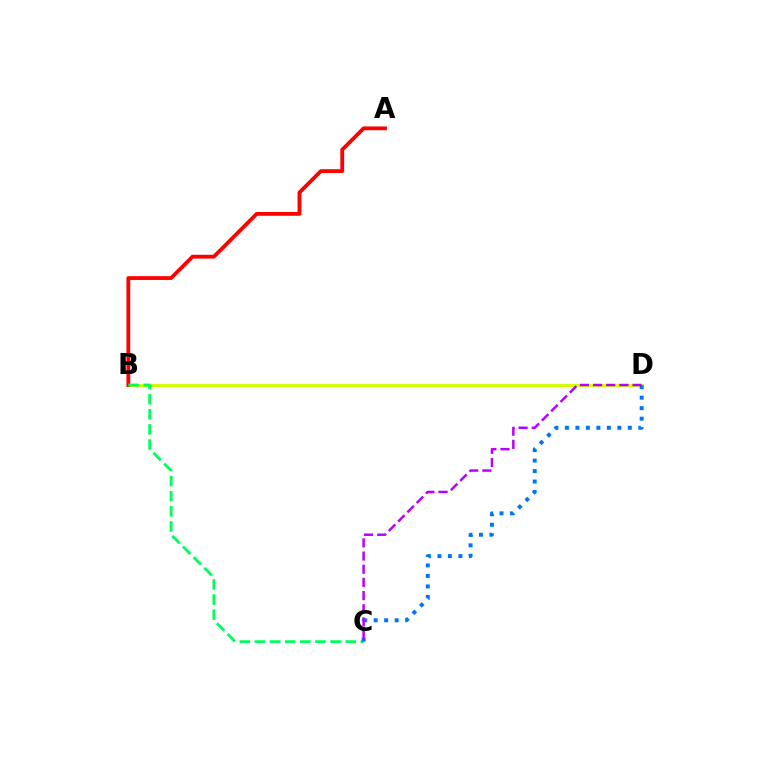{('B', 'D'): [{'color': '#d1ff00', 'line_style': 'solid', 'thickness': 2.1}], ('A', 'B'): [{'color': '#ff0000', 'line_style': 'solid', 'thickness': 2.74}], ('B', 'C'): [{'color': '#00ff5c', 'line_style': 'dashed', 'thickness': 2.06}], ('C', 'D'): [{'color': '#0074ff', 'line_style': 'dotted', 'thickness': 2.85}, {'color': '#b900ff', 'line_style': 'dashed', 'thickness': 1.79}]}